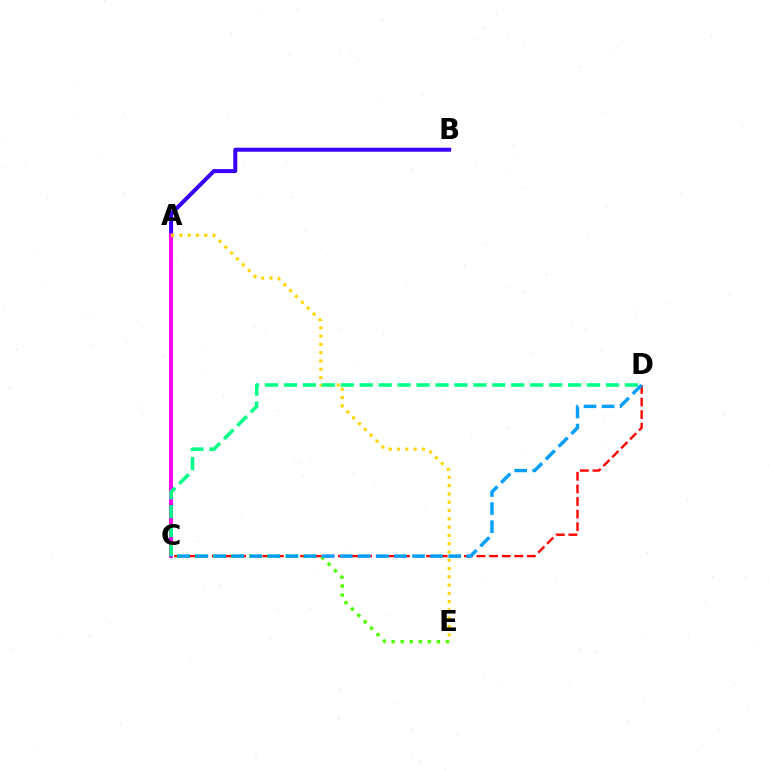{('A', 'B'): [{'color': '#3700ff', 'line_style': 'solid', 'thickness': 2.87}], ('A', 'C'): [{'color': '#ff00ed', 'line_style': 'solid', 'thickness': 2.83}], ('C', 'D'): [{'color': '#ff0000', 'line_style': 'dashed', 'thickness': 1.71}, {'color': '#00ff86', 'line_style': 'dashed', 'thickness': 2.57}, {'color': '#009eff', 'line_style': 'dashed', 'thickness': 2.46}], ('C', 'E'): [{'color': '#4fff00', 'line_style': 'dotted', 'thickness': 2.46}], ('A', 'E'): [{'color': '#ffd500', 'line_style': 'dotted', 'thickness': 2.25}]}